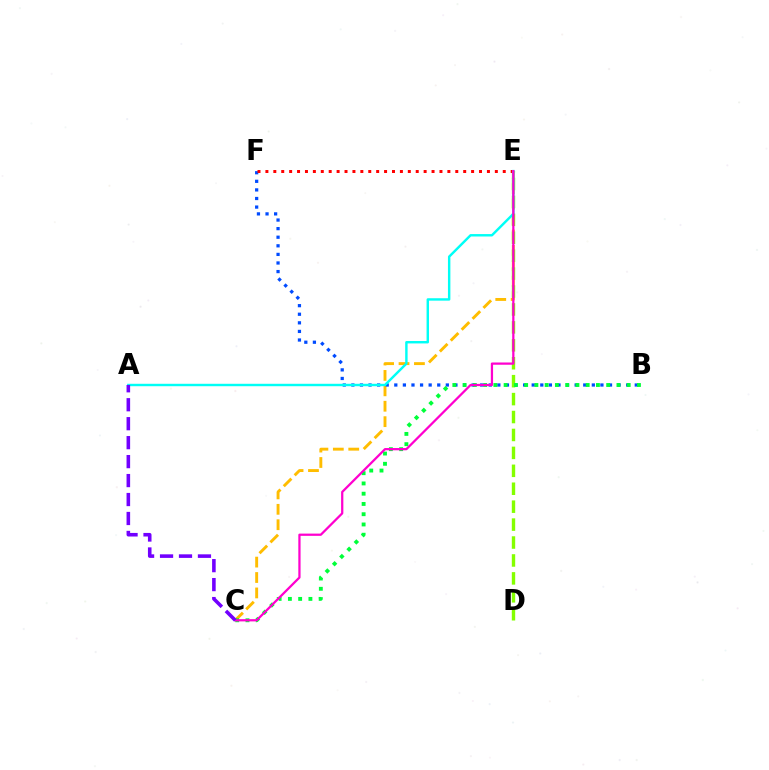{('C', 'E'): [{'color': '#ffbd00', 'line_style': 'dashed', 'thickness': 2.09}, {'color': '#ff00cf', 'line_style': 'solid', 'thickness': 1.62}], ('B', 'F'): [{'color': '#004bff', 'line_style': 'dotted', 'thickness': 2.33}], ('D', 'E'): [{'color': '#84ff00', 'line_style': 'dashed', 'thickness': 2.44}], ('E', 'F'): [{'color': '#ff0000', 'line_style': 'dotted', 'thickness': 2.15}], ('B', 'C'): [{'color': '#00ff39', 'line_style': 'dotted', 'thickness': 2.79}], ('A', 'E'): [{'color': '#00fff6', 'line_style': 'solid', 'thickness': 1.75}], ('A', 'C'): [{'color': '#7200ff', 'line_style': 'dashed', 'thickness': 2.58}]}